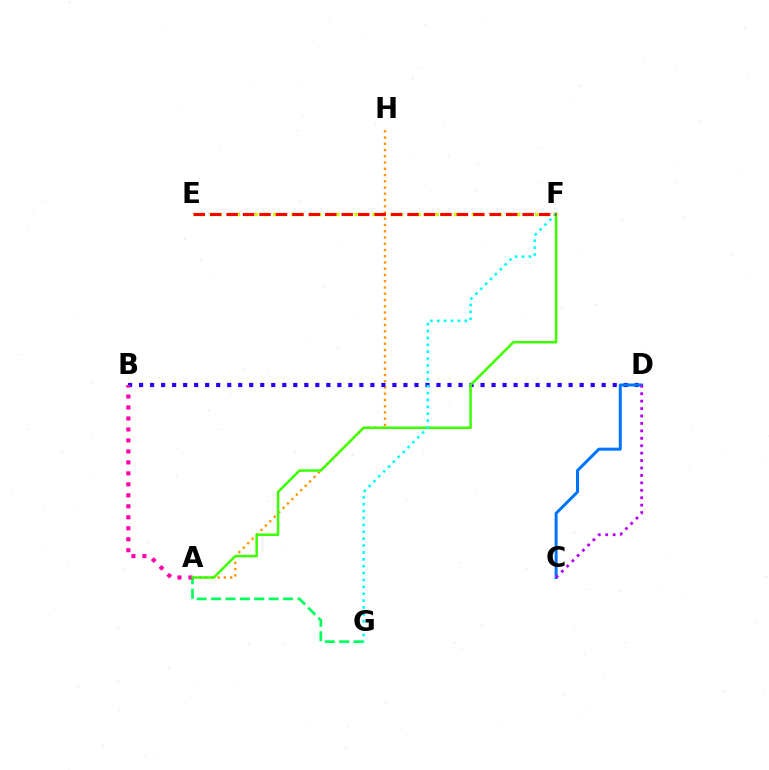{('E', 'F'): [{'color': '#d1ff00', 'line_style': 'dotted', 'thickness': 2.46}, {'color': '#ff0000', 'line_style': 'dashed', 'thickness': 2.23}], ('A', 'H'): [{'color': '#ff9400', 'line_style': 'dotted', 'thickness': 1.7}], ('B', 'D'): [{'color': '#2500ff', 'line_style': 'dotted', 'thickness': 2.99}], ('A', 'G'): [{'color': '#00ff5c', 'line_style': 'dashed', 'thickness': 1.96}], ('C', 'D'): [{'color': '#0074ff', 'line_style': 'solid', 'thickness': 2.16}, {'color': '#b900ff', 'line_style': 'dotted', 'thickness': 2.02}], ('A', 'B'): [{'color': '#ff00ac', 'line_style': 'dotted', 'thickness': 2.98}], ('A', 'F'): [{'color': '#3dff00', 'line_style': 'solid', 'thickness': 1.8}], ('F', 'G'): [{'color': '#00fff6', 'line_style': 'dotted', 'thickness': 1.87}]}